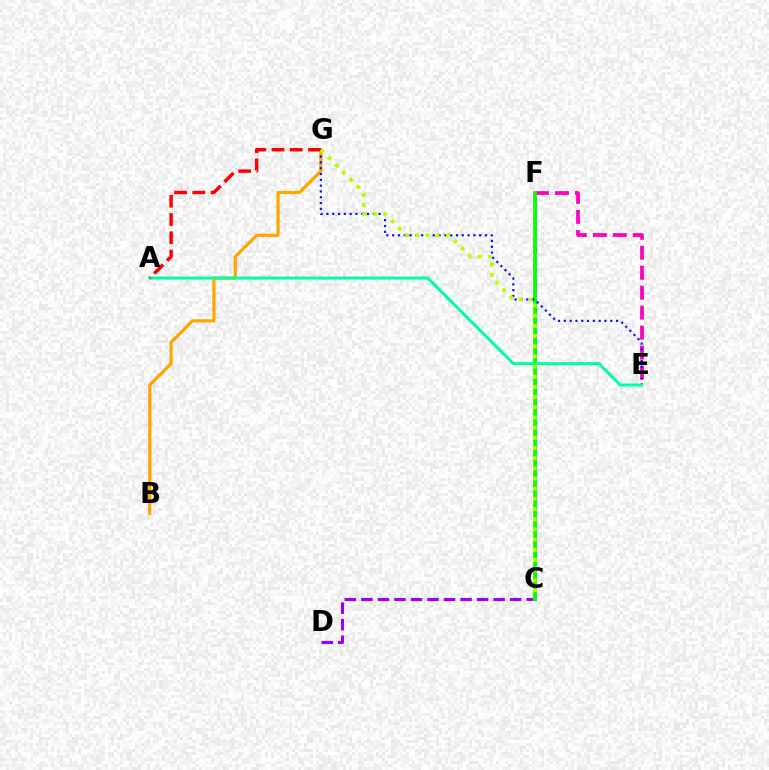{('C', 'F'): [{'color': '#00b5ff', 'line_style': 'solid', 'thickness': 1.95}, {'color': '#08ff00', 'line_style': 'solid', 'thickness': 2.68}], ('C', 'D'): [{'color': '#9b00ff', 'line_style': 'dashed', 'thickness': 2.25}], ('E', 'F'): [{'color': '#ff00bd', 'line_style': 'dashed', 'thickness': 2.71}], ('B', 'G'): [{'color': '#ffa500', 'line_style': 'solid', 'thickness': 2.3}], ('E', 'G'): [{'color': '#0010ff', 'line_style': 'dotted', 'thickness': 1.58}], ('A', 'E'): [{'color': '#00ff9d', 'line_style': 'solid', 'thickness': 2.16}], ('A', 'G'): [{'color': '#ff0000', 'line_style': 'dashed', 'thickness': 2.48}], ('C', 'G'): [{'color': '#b3ff00', 'line_style': 'dotted', 'thickness': 2.76}]}